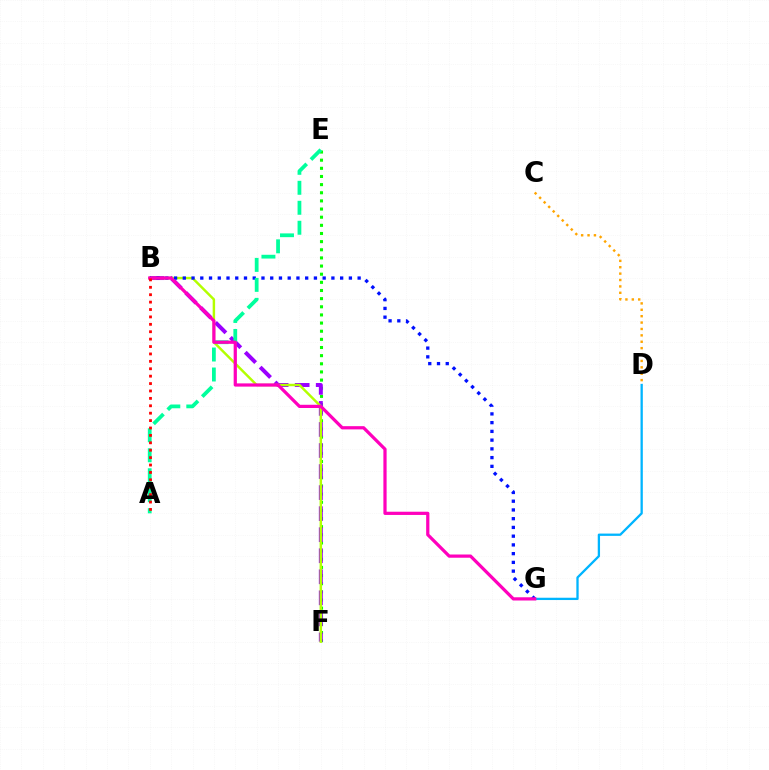{('C', 'D'): [{'color': '#ffa500', 'line_style': 'dotted', 'thickness': 1.74}], ('E', 'F'): [{'color': '#08ff00', 'line_style': 'dotted', 'thickness': 2.21}], ('D', 'G'): [{'color': '#00b5ff', 'line_style': 'solid', 'thickness': 1.66}], ('B', 'F'): [{'color': '#9b00ff', 'line_style': 'dashed', 'thickness': 2.86}, {'color': '#b3ff00', 'line_style': 'solid', 'thickness': 1.76}], ('B', 'G'): [{'color': '#0010ff', 'line_style': 'dotted', 'thickness': 2.38}, {'color': '#ff00bd', 'line_style': 'solid', 'thickness': 2.32}], ('A', 'E'): [{'color': '#00ff9d', 'line_style': 'dashed', 'thickness': 2.71}], ('A', 'B'): [{'color': '#ff0000', 'line_style': 'dotted', 'thickness': 2.01}]}